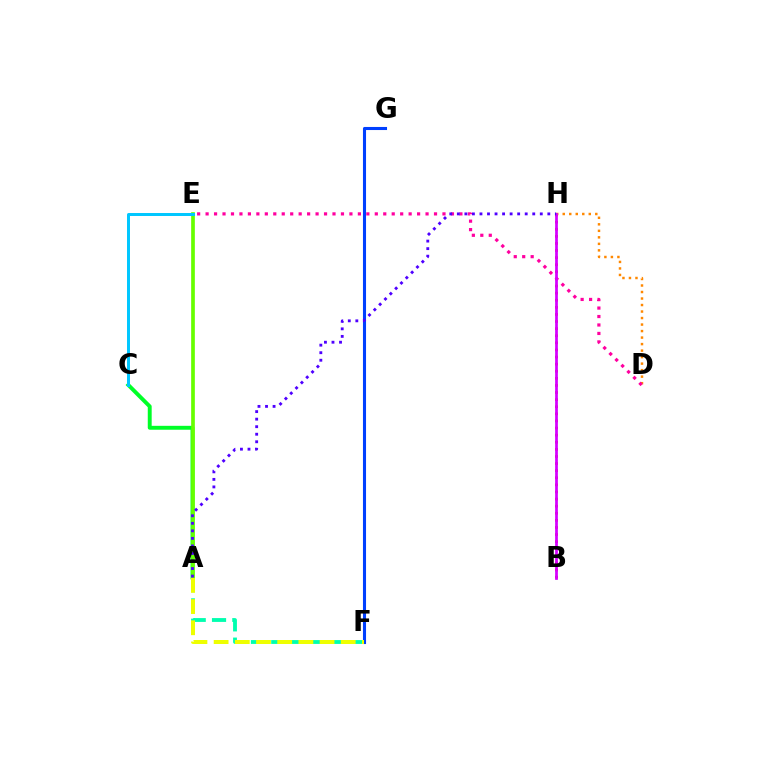{('F', 'G'): [{'color': '#003fff', 'line_style': 'solid', 'thickness': 2.22}], ('A', 'C'): [{'color': '#00ff27', 'line_style': 'solid', 'thickness': 2.82}], ('A', 'F'): [{'color': '#00ffaf', 'line_style': 'dashed', 'thickness': 2.76}, {'color': '#eeff00', 'line_style': 'dashed', 'thickness': 2.88}], ('A', 'E'): [{'color': '#66ff00', 'line_style': 'solid', 'thickness': 2.66}], ('B', 'H'): [{'color': '#ff0000', 'line_style': 'dotted', 'thickness': 1.93}, {'color': '#d600ff', 'line_style': 'solid', 'thickness': 1.97}], ('D', 'H'): [{'color': '#ff8800', 'line_style': 'dotted', 'thickness': 1.77}], ('D', 'E'): [{'color': '#ff00a0', 'line_style': 'dotted', 'thickness': 2.3}], ('C', 'E'): [{'color': '#00c7ff', 'line_style': 'solid', 'thickness': 2.14}], ('A', 'H'): [{'color': '#4f00ff', 'line_style': 'dotted', 'thickness': 2.05}]}